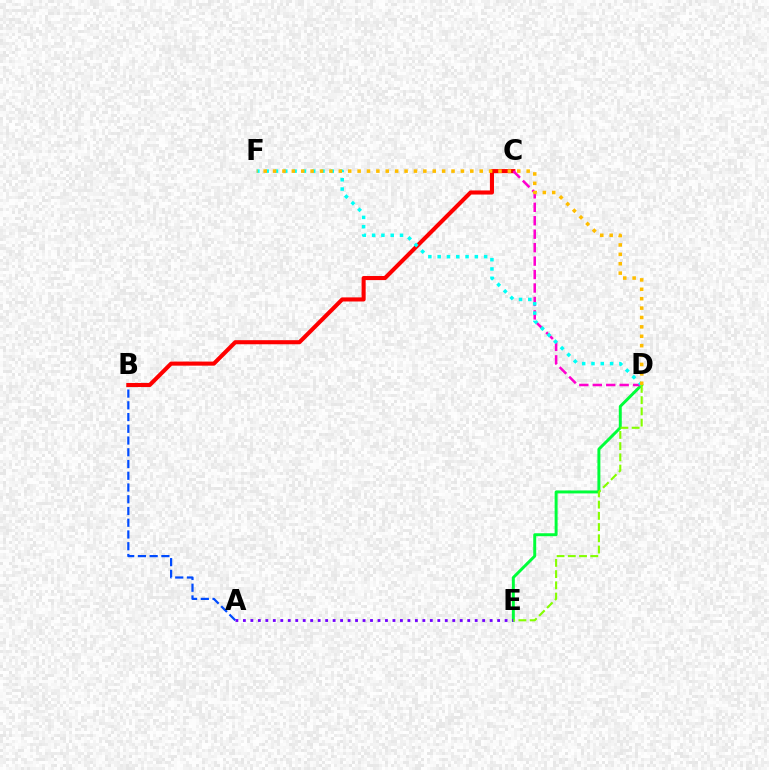{('A', 'B'): [{'color': '#004bff', 'line_style': 'dashed', 'thickness': 1.6}], ('D', 'E'): [{'color': '#00ff39', 'line_style': 'solid', 'thickness': 2.13}, {'color': '#84ff00', 'line_style': 'dashed', 'thickness': 1.53}], ('B', 'C'): [{'color': '#ff0000', 'line_style': 'solid', 'thickness': 2.94}], ('C', 'D'): [{'color': '#ff00cf', 'line_style': 'dashed', 'thickness': 1.83}], ('D', 'F'): [{'color': '#00fff6', 'line_style': 'dotted', 'thickness': 2.53}, {'color': '#ffbd00', 'line_style': 'dotted', 'thickness': 2.55}], ('A', 'E'): [{'color': '#7200ff', 'line_style': 'dotted', 'thickness': 2.03}]}